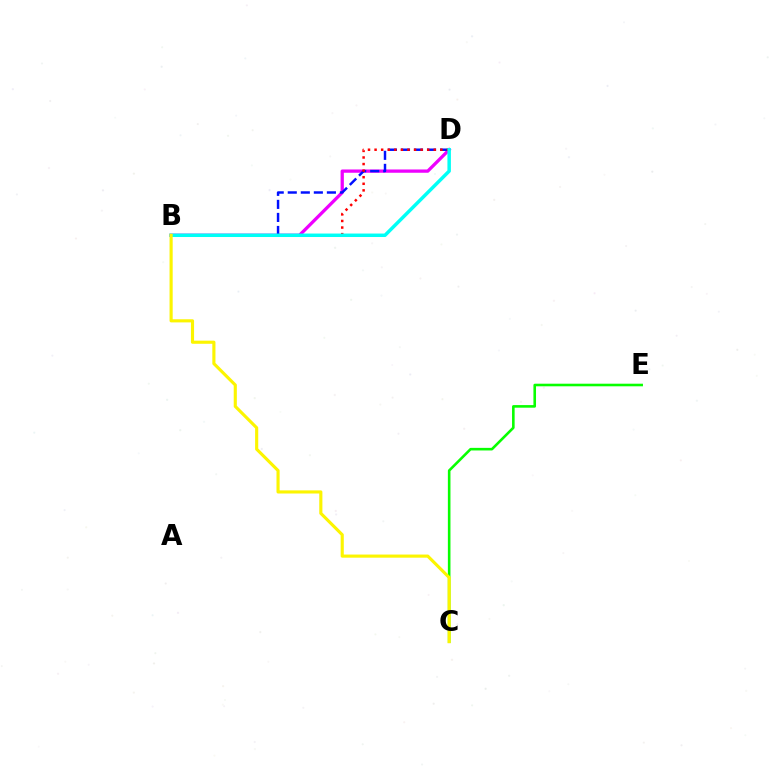{('C', 'E'): [{'color': '#08ff00', 'line_style': 'solid', 'thickness': 1.87}], ('B', 'D'): [{'color': '#ee00ff', 'line_style': 'solid', 'thickness': 2.36}, {'color': '#0010ff', 'line_style': 'dashed', 'thickness': 1.77}, {'color': '#ff0000', 'line_style': 'dotted', 'thickness': 1.79}, {'color': '#00fff6', 'line_style': 'solid', 'thickness': 2.5}], ('B', 'C'): [{'color': '#fcf500', 'line_style': 'solid', 'thickness': 2.25}]}